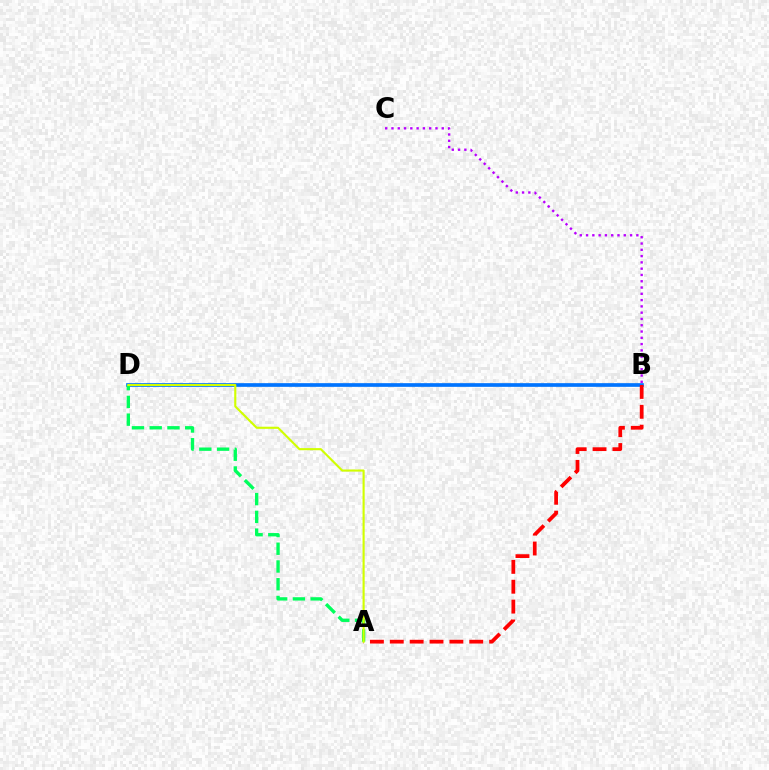{('B', 'D'): [{'color': '#0074ff', 'line_style': 'solid', 'thickness': 2.65}], ('A', 'D'): [{'color': '#00ff5c', 'line_style': 'dashed', 'thickness': 2.41}, {'color': '#d1ff00', 'line_style': 'solid', 'thickness': 1.53}], ('B', 'C'): [{'color': '#b900ff', 'line_style': 'dotted', 'thickness': 1.71}], ('A', 'B'): [{'color': '#ff0000', 'line_style': 'dashed', 'thickness': 2.7}]}